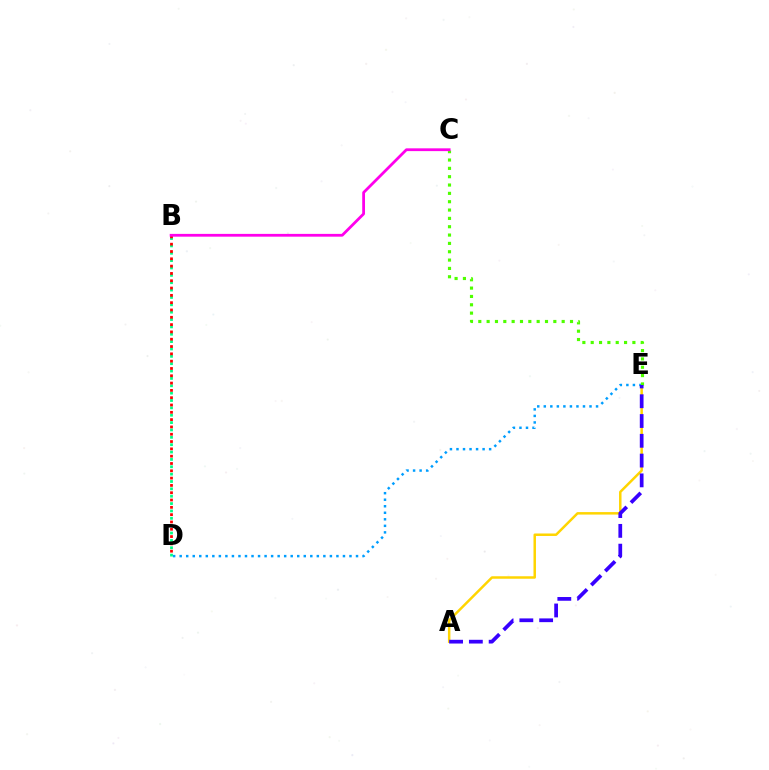{('A', 'E'): [{'color': '#ffd500', 'line_style': 'solid', 'thickness': 1.79}, {'color': '#3700ff', 'line_style': 'dashed', 'thickness': 2.69}], ('D', 'E'): [{'color': '#009eff', 'line_style': 'dotted', 'thickness': 1.77}], ('B', 'D'): [{'color': '#00ff86', 'line_style': 'dotted', 'thickness': 2.0}, {'color': '#ff0000', 'line_style': 'dotted', 'thickness': 1.99}], ('C', 'E'): [{'color': '#4fff00', 'line_style': 'dotted', 'thickness': 2.27}], ('B', 'C'): [{'color': '#ff00ed', 'line_style': 'solid', 'thickness': 2.0}]}